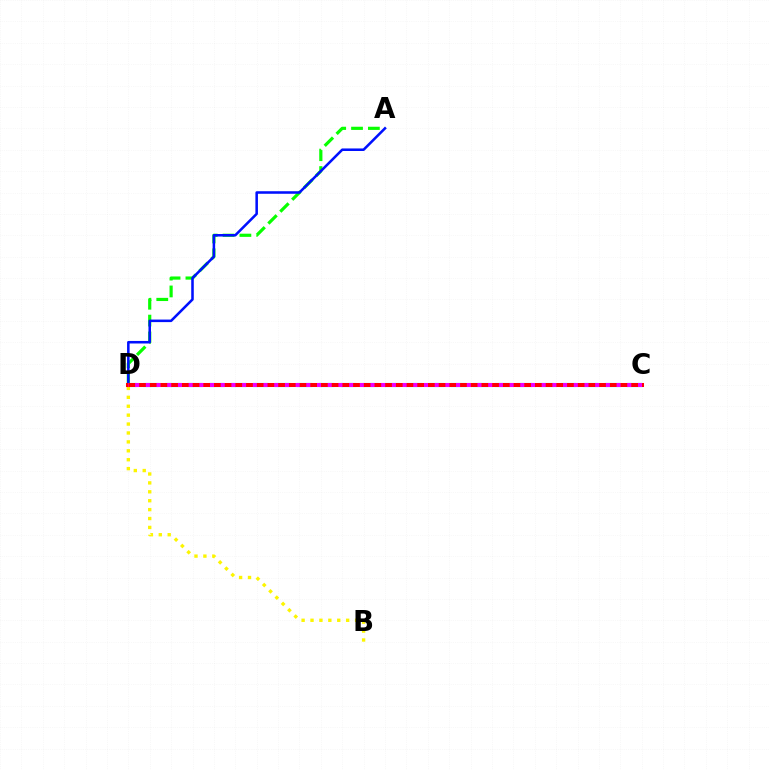{('A', 'D'): [{'color': '#08ff00', 'line_style': 'dashed', 'thickness': 2.29}, {'color': '#0010ff', 'line_style': 'solid', 'thickness': 1.83}], ('C', 'D'): [{'color': '#00fff6', 'line_style': 'dashed', 'thickness': 2.99}, {'color': '#ff0000', 'line_style': 'solid', 'thickness': 2.9}, {'color': '#ee00ff', 'line_style': 'dotted', 'thickness': 2.91}], ('B', 'D'): [{'color': '#fcf500', 'line_style': 'dotted', 'thickness': 2.42}]}